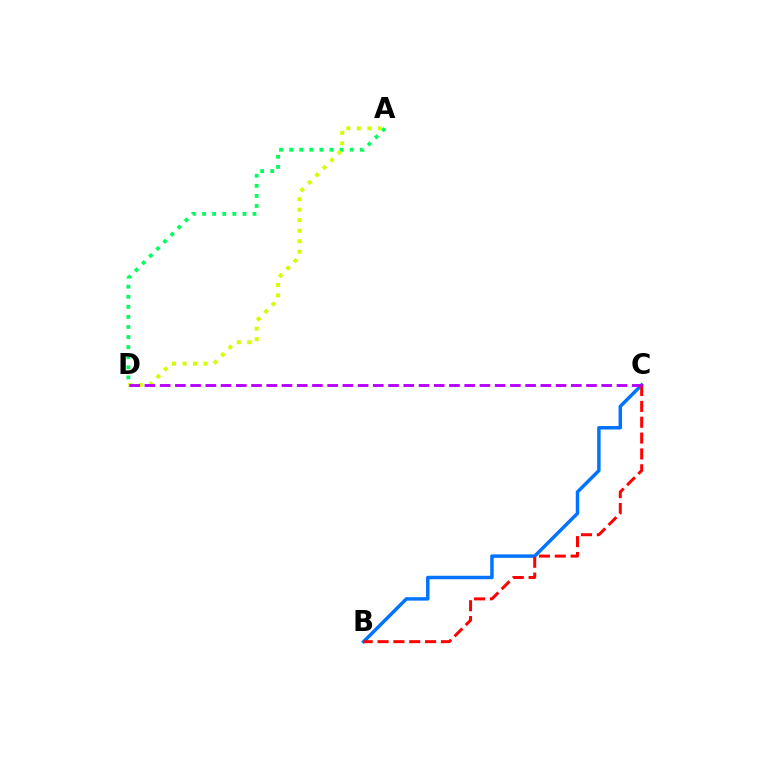{('A', 'D'): [{'color': '#00ff5c', 'line_style': 'dotted', 'thickness': 2.74}, {'color': '#d1ff00', 'line_style': 'dotted', 'thickness': 2.86}], ('B', 'C'): [{'color': '#0074ff', 'line_style': 'solid', 'thickness': 2.5}, {'color': '#ff0000', 'line_style': 'dashed', 'thickness': 2.15}], ('C', 'D'): [{'color': '#b900ff', 'line_style': 'dashed', 'thickness': 2.07}]}